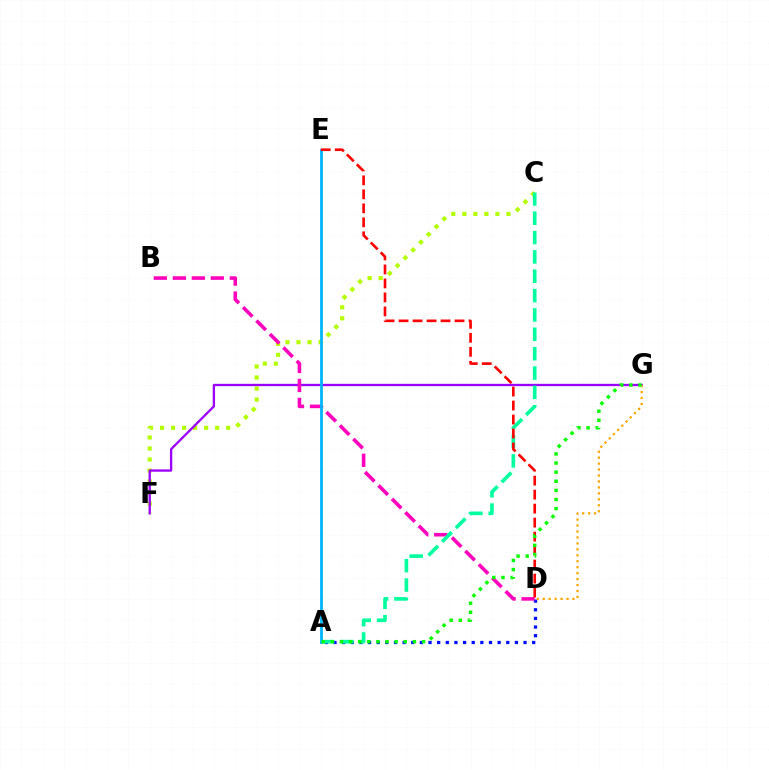{('C', 'F'): [{'color': '#b3ff00', 'line_style': 'dotted', 'thickness': 3.0}], ('F', 'G'): [{'color': '#9b00ff', 'line_style': 'solid', 'thickness': 1.67}], ('A', 'D'): [{'color': '#0010ff', 'line_style': 'dotted', 'thickness': 2.35}], ('B', 'D'): [{'color': '#ff00bd', 'line_style': 'dashed', 'thickness': 2.58}], ('D', 'G'): [{'color': '#ffa500', 'line_style': 'dotted', 'thickness': 1.62}], ('A', 'C'): [{'color': '#00ff9d', 'line_style': 'dashed', 'thickness': 2.63}], ('A', 'E'): [{'color': '#00b5ff', 'line_style': 'solid', 'thickness': 2.0}], ('D', 'E'): [{'color': '#ff0000', 'line_style': 'dashed', 'thickness': 1.9}], ('A', 'G'): [{'color': '#08ff00', 'line_style': 'dotted', 'thickness': 2.48}]}